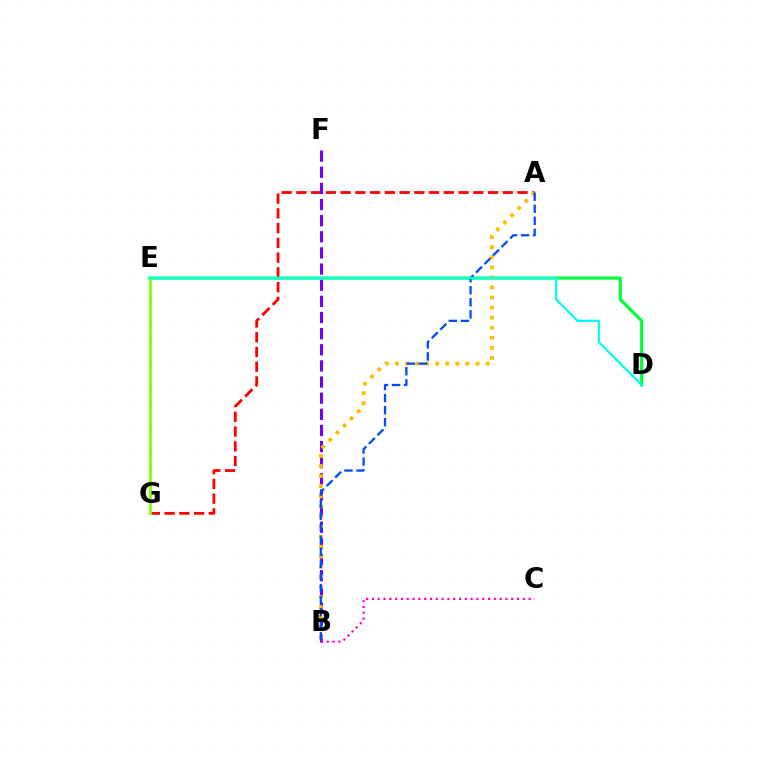{('A', 'G'): [{'color': '#ff0000', 'line_style': 'dashed', 'thickness': 2.0}], ('B', 'F'): [{'color': '#7200ff', 'line_style': 'dashed', 'thickness': 2.19}], ('D', 'E'): [{'color': '#00ff39', 'line_style': 'solid', 'thickness': 2.29}, {'color': '#00fff6', 'line_style': 'solid', 'thickness': 1.62}], ('E', 'G'): [{'color': '#84ff00', 'line_style': 'solid', 'thickness': 2.01}], ('A', 'B'): [{'color': '#ffbd00', 'line_style': 'dotted', 'thickness': 2.74}, {'color': '#004bff', 'line_style': 'dashed', 'thickness': 1.64}], ('B', 'C'): [{'color': '#ff00cf', 'line_style': 'dotted', 'thickness': 1.58}]}